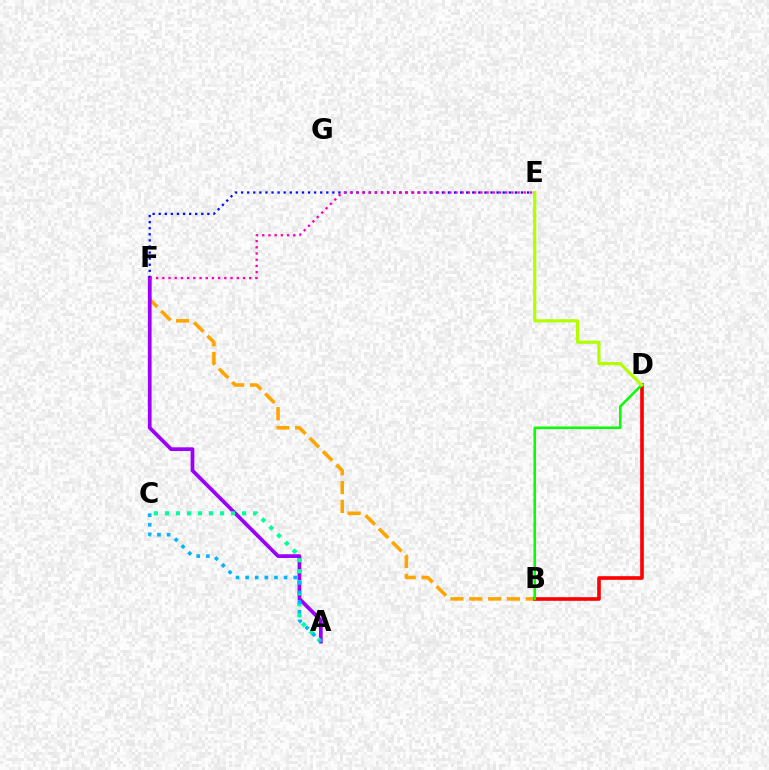{('B', 'F'): [{'color': '#ffa500', 'line_style': 'dashed', 'thickness': 2.56}], ('A', 'F'): [{'color': '#9b00ff', 'line_style': 'solid', 'thickness': 2.69}], ('E', 'F'): [{'color': '#0010ff', 'line_style': 'dotted', 'thickness': 1.65}, {'color': '#ff00bd', 'line_style': 'dotted', 'thickness': 1.69}], ('A', 'C'): [{'color': '#00ff9d', 'line_style': 'dotted', 'thickness': 3.0}, {'color': '#00b5ff', 'line_style': 'dotted', 'thickness': 2.61}], ('B', 'D'): [{'color': '#ff0000', 'line_style': 'solid', 'thickness': 2.61}, {'color': '#08ff00', 'line_style': 'solid', 'thickness': 1.84}], ('D', 'E'): [{'color': '#b3ff00', 'line_style': 'solid', 'thickness': 2.29}]}